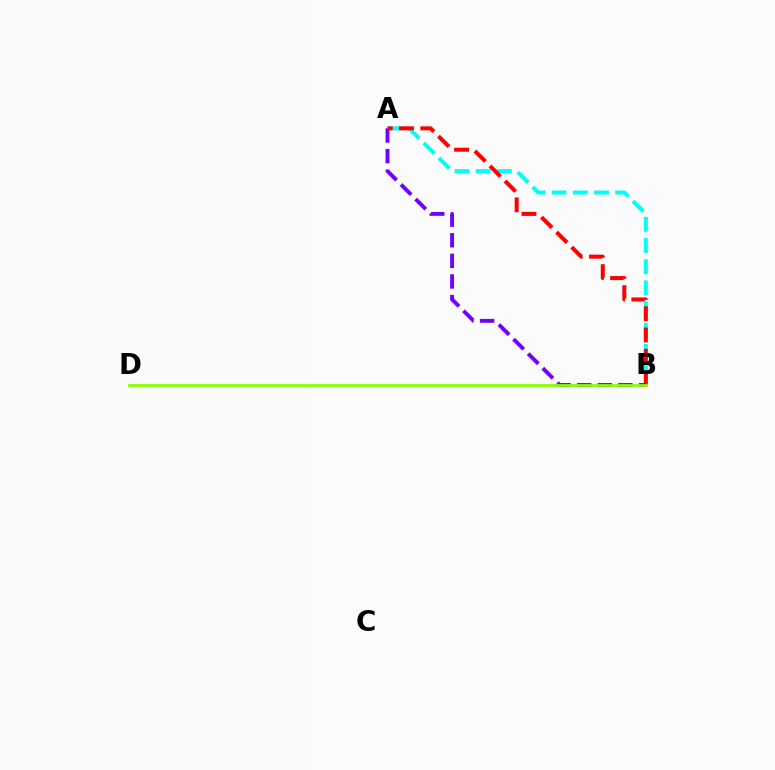{('A', 'B'): [{'color': '#00fff6', 'line_style': 'dashed', 'thickness': 2.88}, {'color': '#7200ff', 'line_style': 'dashed', 'thickness': 2.8}, {'color': '#ff0000', 'line_style': 'dashed', 'thickness': 2.89}], ('B', 'D'): [{'color': '#84ff00', 'line_style': 'solid', 'thickness': 2.0}]}